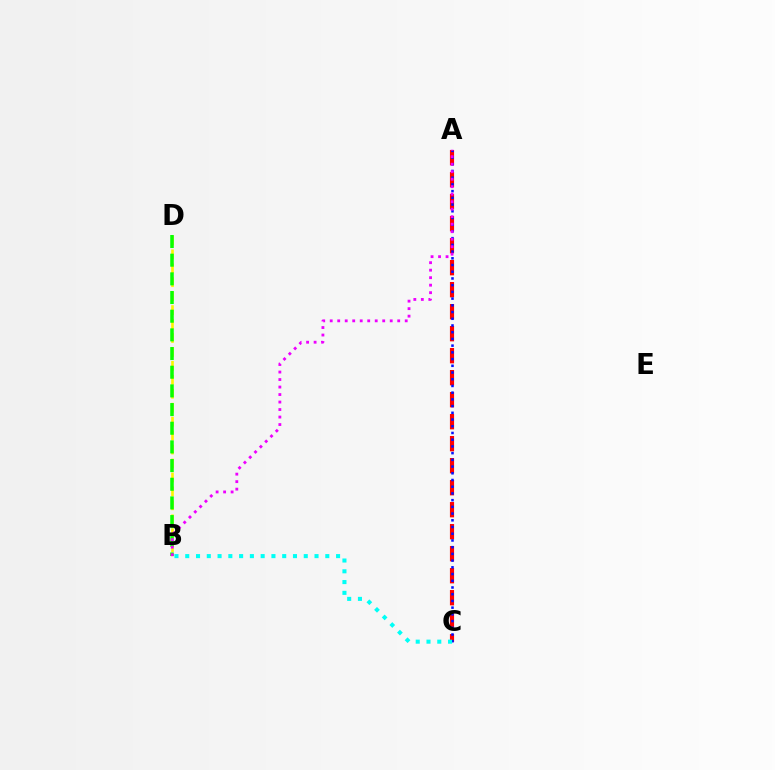{('B', 'D'): [{'color': '#fcf500', 'line_style': 'dashed', 'thickness': 1.89}, {'color': '#08ff00', 'line_style': 'dashed', 'thickness': 2.54}], ('A', 'C'): [{'color': '#ff0000', 'line_style': 'dashed', 'thickness': 2.99}, {'color': '#0010ff', 'line_style': 'dotted', 'thickness': 1.83}], ('B', 'C'): [{'color': '#00fff6', 'line_style': 'dotted', 'thickness': 2.93}], ('A', 'B'): [{'color': '#ee00ff', 'line_style': 'dotted', 'thickness': 2.04}]}